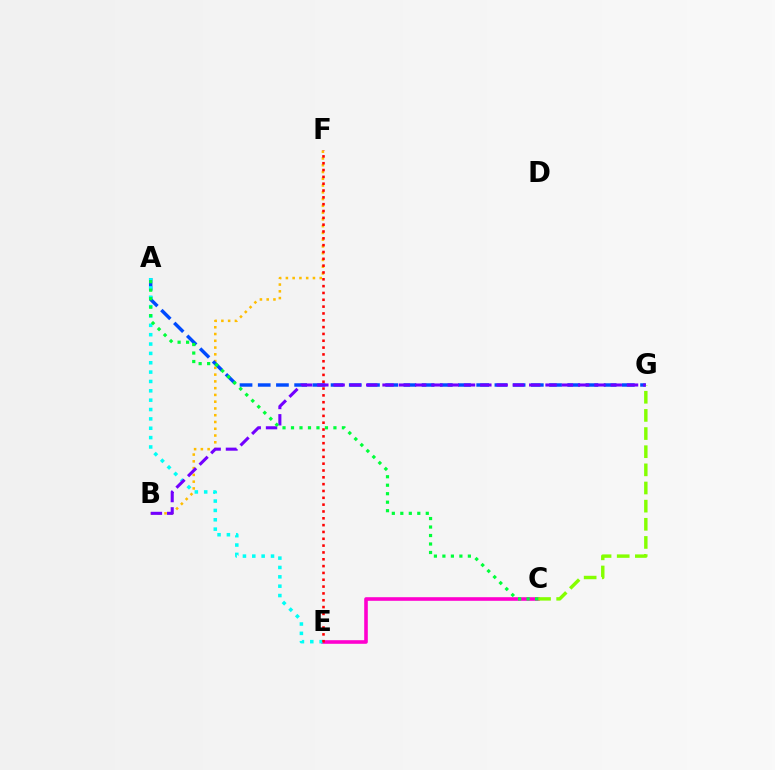{('B', 'F'): [{'color': '#ffbd00', 'line_style': 'dotted', 'thickness': 1.84}], ('A', 'G'): [{'color': '#004bff', 'line_style': 'dashed', 'thickness': 2.47}], ('C', 'E'): [{'color': '#ff00cf', 'line_style': 'solid', 'thickness': 2.59}], ('C', 'G'): [{'color': '#84ff00', 'line_style': 'dashed', 'thickness': 2.47}], ('A', 'E'): [{'color': '#00fff6', 'line_style': 'dotted', 'thickness': 2.54}], ('B', 'G'): [{'color': '#7200ff', 'line_style': 'dashed', 'thickness': 2.21}], ('A', 'C'): [{'color': '#00ff39', 'line_style': 'dotted', 'thickness': 2.31}], ('E', 'F'): [{'color': '#ff0000', 'line_style': 'dotted', 'thickness': 1.86}]}